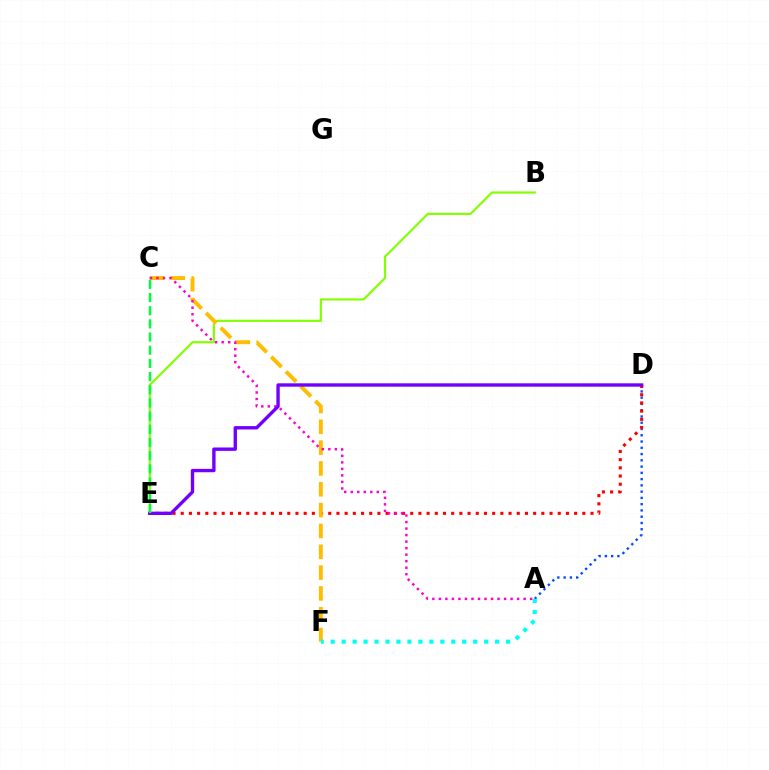{('A', 'D'): [{'color': '#004bff', 'line_style': 'dotted', 'thickness': 1.7}], ('B', 'E'): [{'color': '#84ff00', 'line_style': 'solid', 'thickness': 1.56}], ('D', 'E'): [{'color': '#ff0000', 'line_style': 'dotted', 'thickness': 2.23}, {'color': '#7200ff', 'line_style': 'solid', 'thickness': 2.43}], ('C', 'F'): [{'color': '#ffbd00', 'line_style': 'dashed', 'thickness': 2.83}], ('A', 'C'): [{'color': '#ff00cf', 'line_style': 'dotted', 'thickness': 1.77}], ('A', 'F'): [{'color': '#00fff6', 'line_style': 'dotted', 'thickness': 2.98}], ('C', 'E'): [{'color': '#00ff39', 'line_style': 'dashed', 'thickness': 1.79}]}